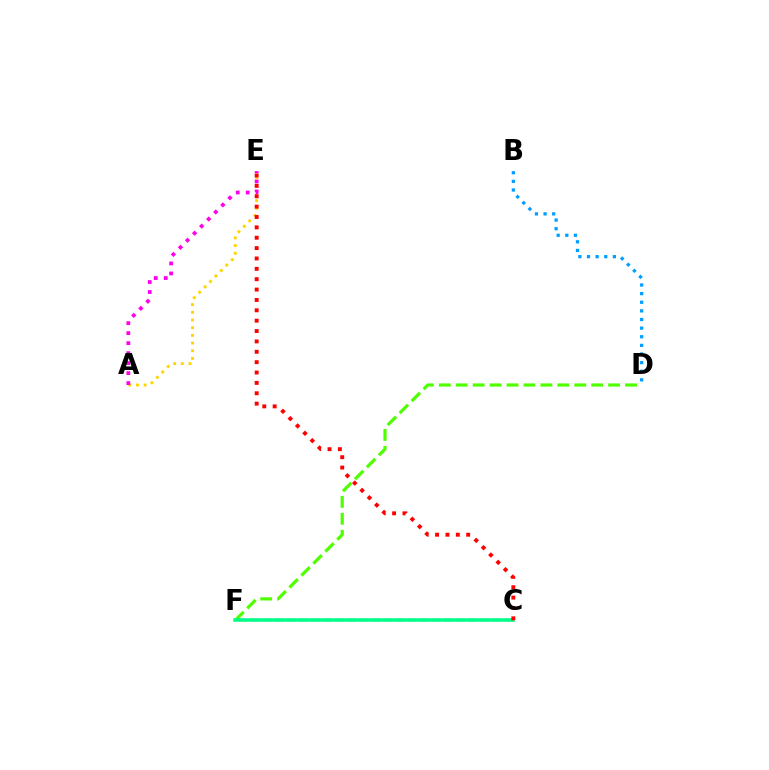{('C', 'F'): [{'color': '#3700ff', 'line_style': 'dashed', 'thickness': 1.64}, {'color': '#00ff86', 'line_style': 'solid', 'thickness': 2.53}], ('B', 'D'): [{'color': '#009eff', 'line_style': 'dotted', 'thickness': 2.34}], ('A', 'E'): [{'color': '#ffd500', 'line_style': 'dotted', 'thickness': 2.09}, {'color': '#ff00ed', 'line_style': 'dotted', 'thickness': 2.72}], ('D', 'F'): [{'color': '#4fff00', 'line_style': 'dashed', 'thickness': 2.3}], ('C', 'E'): [{'color': '#ff0000', 'line_style': 'dotted', 'thickness': 2.82}]}